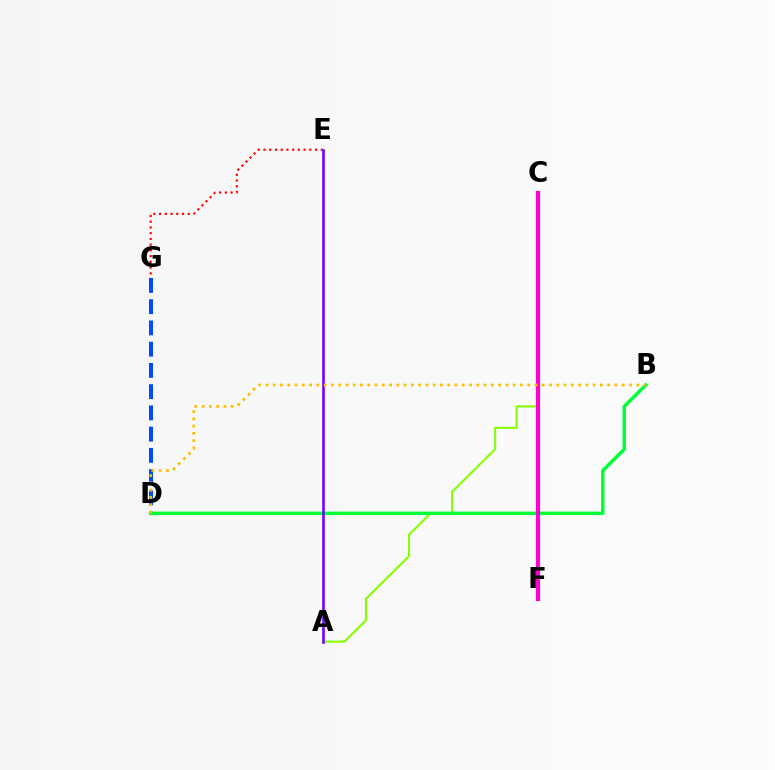{('D', 'G'): [{'color': '#004bff', 'line_style': 'dashed', 'thickness': 2.89}], ('A', 'C'): [{'color': '#84ff00', 'line_style': 'solid', 'thickness': 1.52}], ('E', 'G'): [{'color': '#ff0000', 'line_style': 'dotted', 'thickness': 1.56}], ('C', 'F'): [{'color': '#00fff6', 'line_style': 'dotted', 'thickness': 2.63}, {'color': '#ff00cf', 'line_style': 'solid', 'thickness': 3.0}], ('B', 'D'): [{'color': '#00ff39', 'line_style': 'solid', 'thickness': 2.49}, {'color': '#ffbd00', 'line_style': 'dotted', 'thickness': 1.98}], ('A', 'E'): [{'color': '#7200ff', 'line_style': 'solid', 'thickness': 1.87}]}